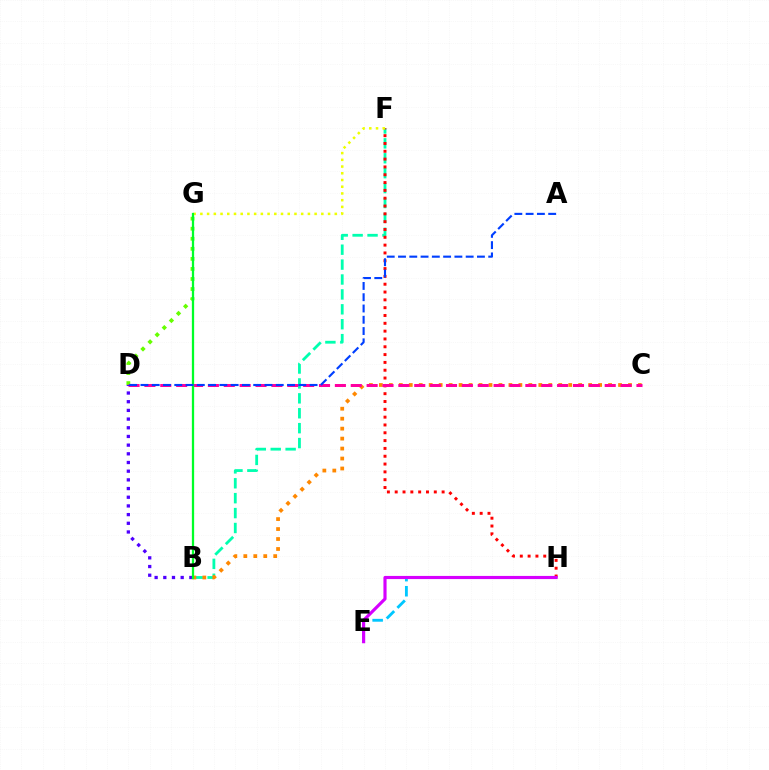{('B', 'F'): [{'color': '#00ffaf', 'line_style': 'dashed', 'thickness': 2.03}], ('E', 'H'): [{'color': '#00c7ff', 'line_style': 'dashed', 'thickness': 2.05}, {'color': '#d600ff', 'line_style': 'solid', 'thickness': 2.27}], ('F', 'H'): [{'color': '#ff0000', 'line_style': 'dotted', 'thickness': 2.12}], ('F', 'G'): [{'color': '#eeff00', 'line_style': 'dotted', 'thickness': 1.83}], ('B', 'C'): [{'color': '#ff8800', 'line_style': 'dotted', 'thickness': 2.71}], ('D', 'G'): [{'color': '#66ff00', 'line_style': 'dotted', 'thickness': 2.73}], ('C', 'D'): [{'color': '#ff00a0', 'line_style': 'dashed', 'thickness': 2.16}], ('B', 'D'): [{'color': '#4f00ff', 'line_style': 'dotted', 'thickness': 2.36}], ('B', 'G'): [{'color': '#00ff27', 'line_style': 'solid', 'thickness': 1.64}], ('A', 'D'): [{'color': '#003fff', 'line_style': 'dashed', 'thickness': 1.53}]}